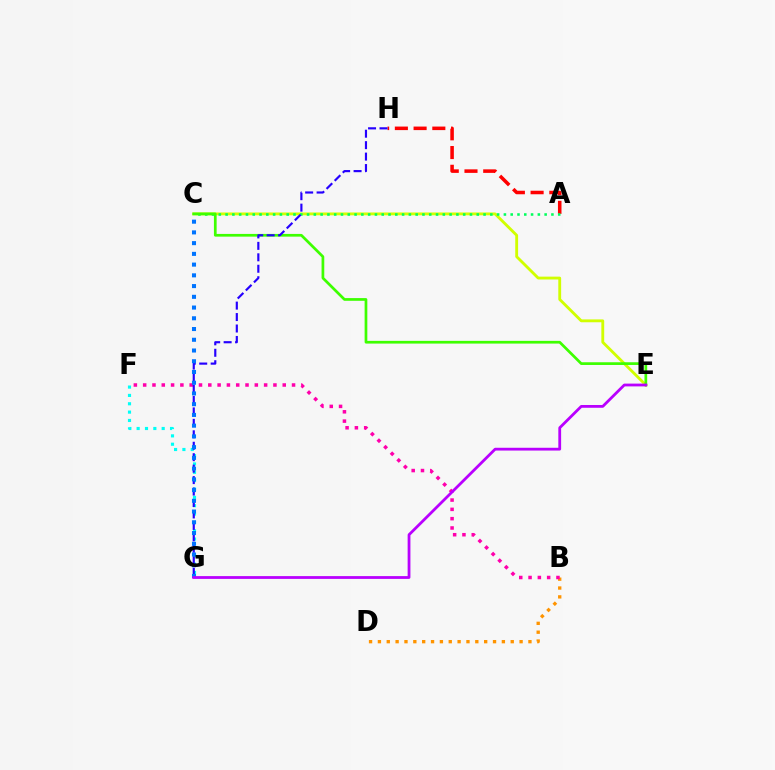{('B', 'D'): [{'color': '#ff9400', 'line_style': 'dotted', 'thickness': 2.41}], ('F', 'G'): [{'color': '#00fff6', 'line_style': 'dotted', 'thickness': 2.27}], ('A', 'H'): [{'color': '#ff0000', 'line_style': 'dashed', 'thickness': 2.54}], ('B', 'F'): [{'color': '#ff00ac', 'line_style': 'dotted', 'thickness': 2.53}], ('C', 'E'): [{'color': '#d1ff00', 'line_style': 'solid', 'thickness': 2.05}, {'color': '#3dff00', 'line_style': 'solid', 'thickness': 1.95}], ('A', 'C'): [{'color': '#00ff5c', 'line_style': 'dotted', 'thickness': 1.84}], ('G', 'H'): [{'color': '#2500ff', 'line_style': 'dashed', 'thickness': 1.56}], ('C', 'G'): [{'color': '#0074ff', 'line_style': 'dotted', 'thickness': 2.92}], ('E', 'G'): [{'color': '#b900ff', 'line_style': 'solid', 'thickness': 2.01}]}